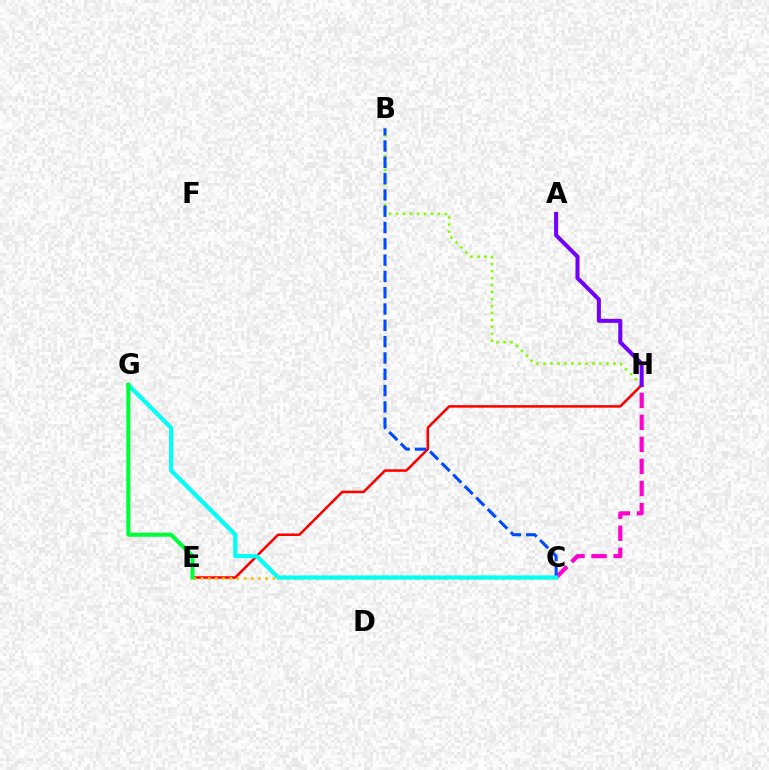{('E', 'H'): [{'color': '#ff0000', 'line_style': 'solid', 'thickness': 1.82}], ('C', 'H'): [{'color': '#ff00cf', 'line_style': 'dashed', 'thickness': 3.0}], ('C', 'E'): [{'color': '#ffbd00', 'line_style': 'dotted', 'thickness': 1.95}], ('B', 'H'): [{'color': '#84ff00', 'line_style': 'dotted', 'thickness': 1.9}], ('B', 'C'): [{'color': '#004bff', 'line_style': 'dashed', 'thickness': 2.21}], ('C', 'G'): [{'color': '#00fff6', 'line_style': 'solid', 'thickness': 2.98}], ('A', 'H'): [{'color': '#7200ff', 'line_style': 'solid', 'thickness': 2.9}], ('E', 'G'): [{'color': '#00ff39', 'line_style': 'solid', 'thickness': 2.93}]}